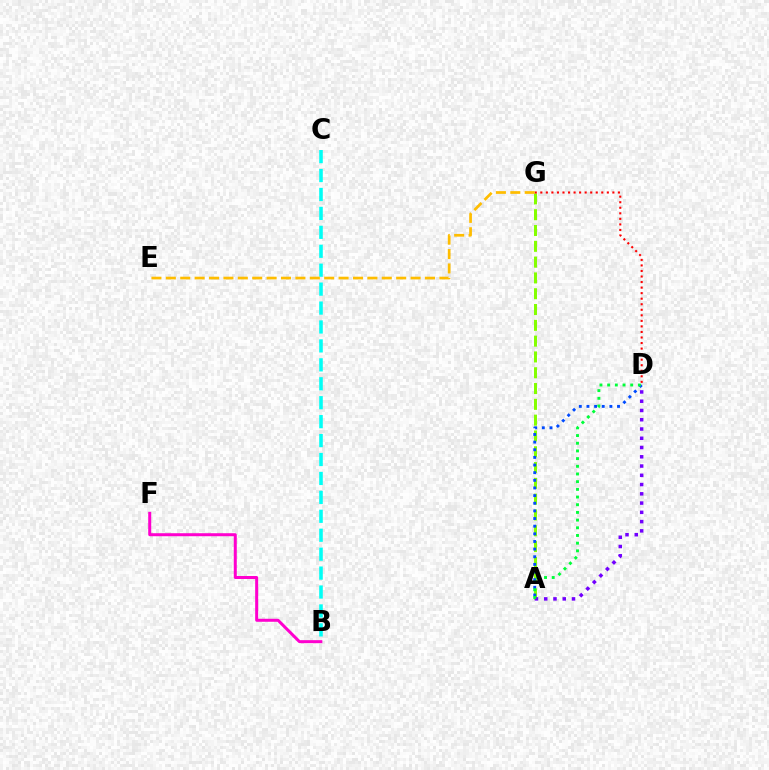{('B', 'F'): [{'color': '#ff00cf', 'line_style': 'solid', 'thickness': 2.16}], ('A', 'G'): [{'color': '#84ff00', 'line_style': 'dashed', 'thickness': 2.15}], ('B', 'C'): [{'color': '#00fff6', 'line_style': 'dashed', 'thickness': 2.57}], ('A', 'D'): [{'color': '#004bff', 'line_style': 'dotted', 'thickness': 2.08}, {'color': '#7200ff', 'line_style': 'dotted', 'thickness': 2.52}, {'color': '#00ff39', 'line_style': 'dotted', 'thickness': 2.09}], ('D', 'G'): [{'color': '#ff0000', 'line_style': 'dotted', 'thickness': 1.51}], ('E', 'G'): [{'color': '#ffbd00', 'line_style': 'dashed', 'thickness': 1.96}]}